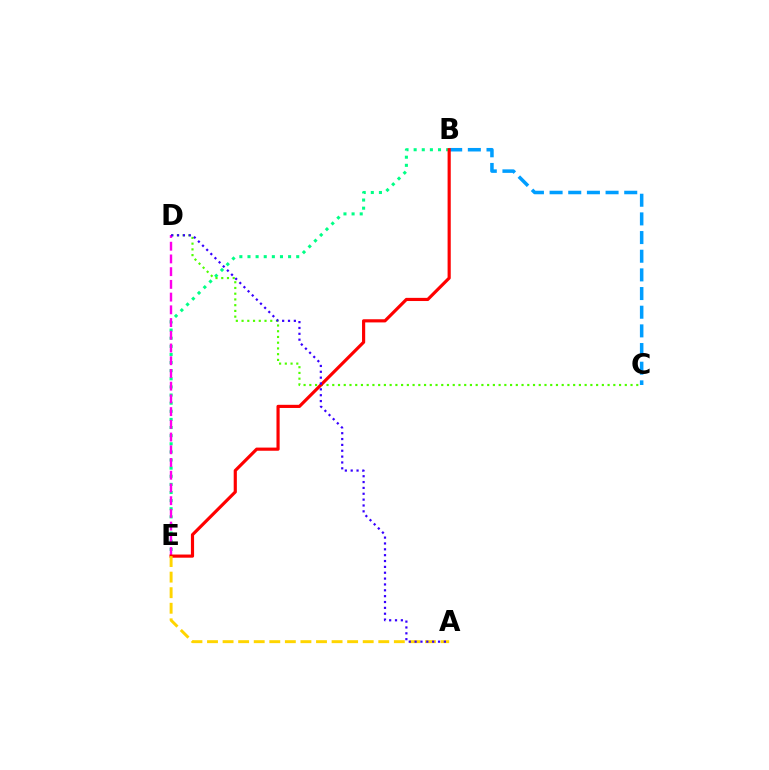{('B', 'E'): [{'color': '#00ff86', 'line_style': 'dotted', 'thickness': 2.21}, {'color': '#ff0000', 'line_style': 'solid', 'thickness': 2.28}], ('C', 'D'): [{'color': '#4fff00', 'line_style': 'dotted', 'thickness': 1.56}], ('B', 'C'): [{'color': '#009eff', 'line_style': 'dashed', 'thickness': 2.54}], ('D', 'E'): [{'color': '#ff00ed', 'line_style': 'dashed', 'thickness': 1.73}], ('A', 'E'): [{'color': '#ffd500', 'line_style': 'dashed', 'thickness': 2.12}], ('A', 'D'): [{'color': '#3700ff', 'line_style': 'dotted', 'thickness': 1.59}]}